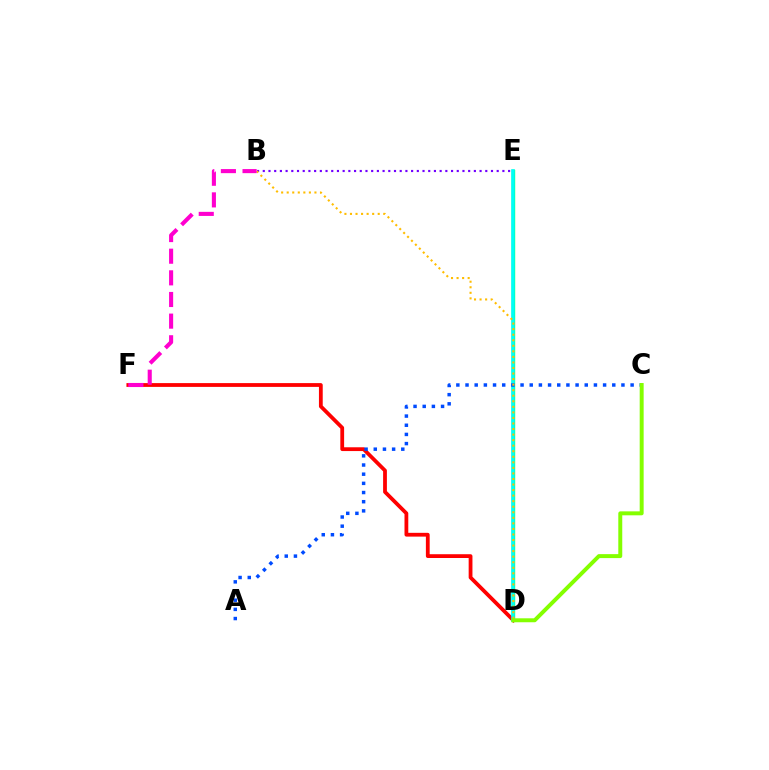{('D', 'E'): [{'color': '#00ff39', 'line_style': 'solid', 'thickness': 2.4}, {'color': '#00fff6', 'line_style': 'solid', 'thickness': 2.61}], ('D', 'F'): [{'color': '#ff0000', 'line_style': 'solid', 'thickness': 2.73}], ('B', 'E'): [{'color': '#7200ff', 'line_style': 'dotted', 'thickness': 1.55}], ('A', 'C'): [{'color': '#004bff', 'line_style': 'dotted', 'thickness': 2.49}], ('B', 'D'): [{'color': '#ffbd00', 'line_style': 'dotted', 'thickness': 1.51}], ('B', 'F'): [{'color': '#ff00cf', 'line_style': 'dashed', 'thickness': 2.94}], ('C', 'D'): [{'color': '#84ff00', 'line_style': 'solid', 'thickness': 2.85}]}